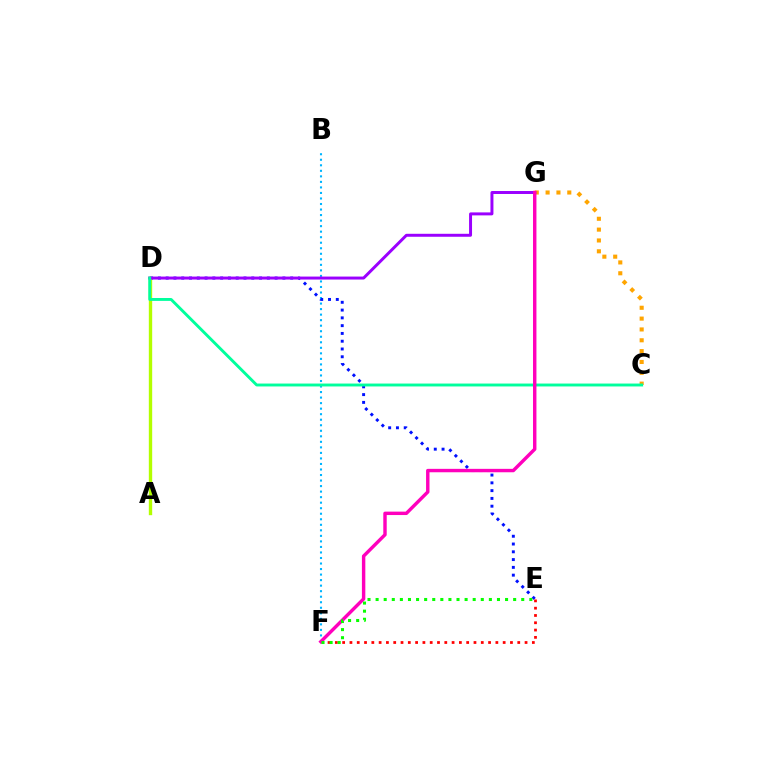{('B', 'F'): [{'color': '#00b5ff', 'line_style': 'dotted', 'thickness': 1.5}], ('C', 'G'): [{'color': '#ffa500', 'line_style': 'dotted', 'thickness': 2.95}], ('D', 'E'): [{'color': '#0010ff', 'line_style': 'dotted', 'thickness': 2.11}], ('E', 'F'): [{'color': '#ff0000', 'line_style': 'dotted', 'thickness': 1.98}, {'color': '#08ff00', 'line_style': 'dotted', 'thickness': 2.2}], ('A', 'D'): [{'color': '#b3ff00', 'line_style': 'solid', 'thickness': 2.43}], ('D', 'G'): [{'color': '#9b00ff', 'line_style': 'solid', 'thickness': 2.14}], ('C', 'D'): [{'color': '#00ff9d', 'line_style': 'solid', 'thickness': 2.08}], ('F', 'G'): [{'color': '#ff00bd', 'line_style': 'solid', 'thickness': 2.46}]}